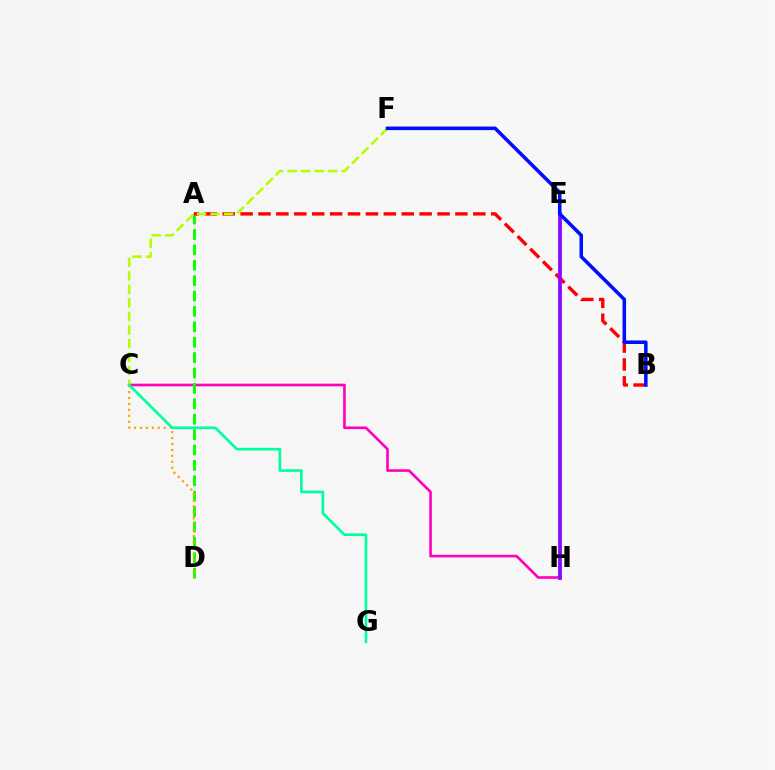{('C', 'H'): [{'color': '#ff00bd', 'line_style': 'solid', 'thickness': 1.9}], ('E', 'H'): [{'color': '#00b5ff', 'line_style': 'solid', 'thickness': 2.62}, {'color': '#9b00ff', 'line_style': 'solid', 'thickness': 2.57}], ('A', 'D'): [{'color': '#08ff00', 'line_style': 'dashed', 'thickness': 2.09}], ('A', 'B'): [{'color': '#ff0000', 'line_style': 'dashed', 'thickness': 2.43}], ('C', 'D'): [{'color': '#ffa500', 'line_style': 'dotted', 'thickness': 1.61}], ('C', 'F'): [{'color': '#b3ff00', 'line_style': 'dashed', 'thickness': 1.84}], ('B', 'F'): [{'color': '#0010ff', 'line_style': 'solid', 'thickness': 2.56}], ('C', 'G'): [{'color': '#00ff9d', 'line_style': 'solid', 'thickness': 1.92}]}